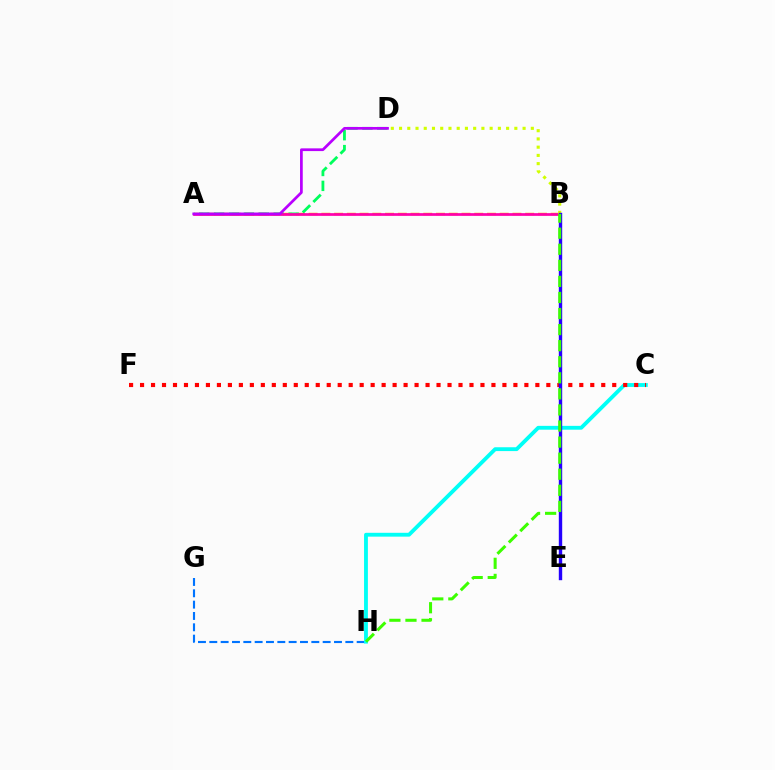{('A', 'B'): [{'color': '#ff9400', 'line_style': 'dashed', 'thickness': 1.73}, {'color': '#ff00ac', 'line_style': 'solid', 'thickness': 1.95}], ('A', 'D'): [{'color': '#00ff5c', 'line_style': 'dashed', 'thickness': 2.03}, {'color': '#b900ff', 'line_style': 'solid', 'thickness': 1.96}], ('G', 'H'): [{'color': '#0074ff', 'line_style': 'dashed', 'thickness': 1.54}], ('C', 'H'): [{'color': '#00fff6', 'line_style': 'solid', 'thickness': 2.76}], ('C', 'F'): [{'color': '#ff0000', 'line_style': 'dotted', 'thickness': 2.98}], ('B', 'D'): [{'color': '#d1ff00', 'line_style': 'dotted', 'thickness': 2.24}], ('B', 'E'): [{'color': '#2500ff', 'line_style': 'solid', 'thickness': 2.44}], ('B', 'H'): [{'color': '#3dff00', 'line_style': 'dashed', 'thickness': 2.18}]}